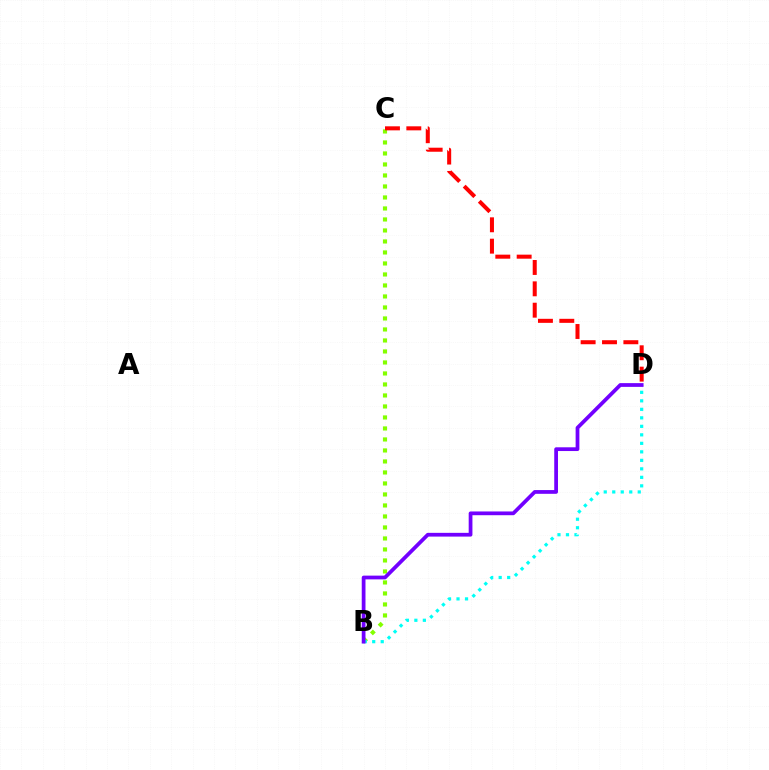{('B', 'C'): [{'color': '#84ff00', 'line_style': 'dotted', 'thickness': 2.99}], ('B', 'D'): [{'color': '#00fff6', 'line_style': 'dotted', 'thickness': 2.31}, {'color': '#7200ff', 'line_style': 'solid', 'thickness': 2.7}], ('C', 'D'): [{'color': '#ff0000', 'line_style': 'dashed', 'thickness': 2.9}]}